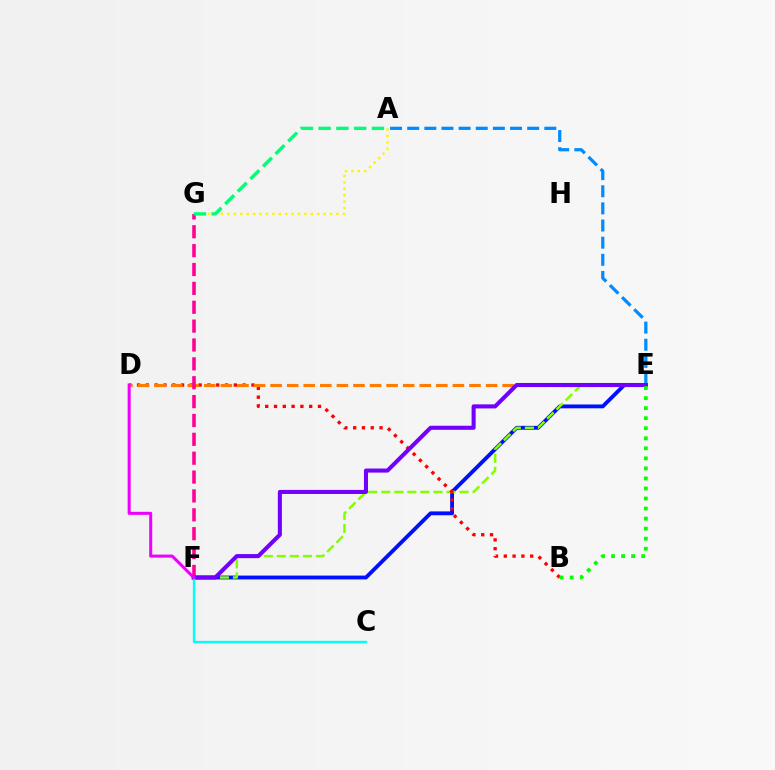{('E', 'F'): [{'color': '#0010ff', 'line_style': 'solid', 'thickness': 2.77}, {'color': '#84ff00', 'line_style': 'dashed', 'thickness': 1.77}, {'color': '#7200ff', 'line_style': 'solid', 'thickness': 2.93}], ('A', 'E'): [{'color': '#008cff', 'line_style': 'dashed', 'thickness': 2.33}], ('B', 'D'): [{'color': '#ff0000', 'line_style': 'dotted', 'thickness': 2.39}], ('D', 'E'): [{'color': '#ff7c00', 'line_style': 'dashed', 'thickness': 2.25}], ('A', 'G'): [{'color': '#fcf500', 'line_style': 'dotted', 'thickness': 1.74}, {'color': '#00ff74', 'line_style': 'dashed', 'thickness': 2.41}], ('F', 'G'): [{'color': '#ff0094', 'line_style': 'dashed', 'thickness': 2.56}], ('B', 'E'): [{'color': '#08ff00', 'line_style': 'dotted', 'thickness': 2.73}], ('C', 'F'): [{'color': '#00fff6', 'line_style': 'solid', 'thickness': 1.69}], ('D', 'F'): [{'color': '#ee00ff', 'line_style': 'solid', 'thickness': 2.19}]}